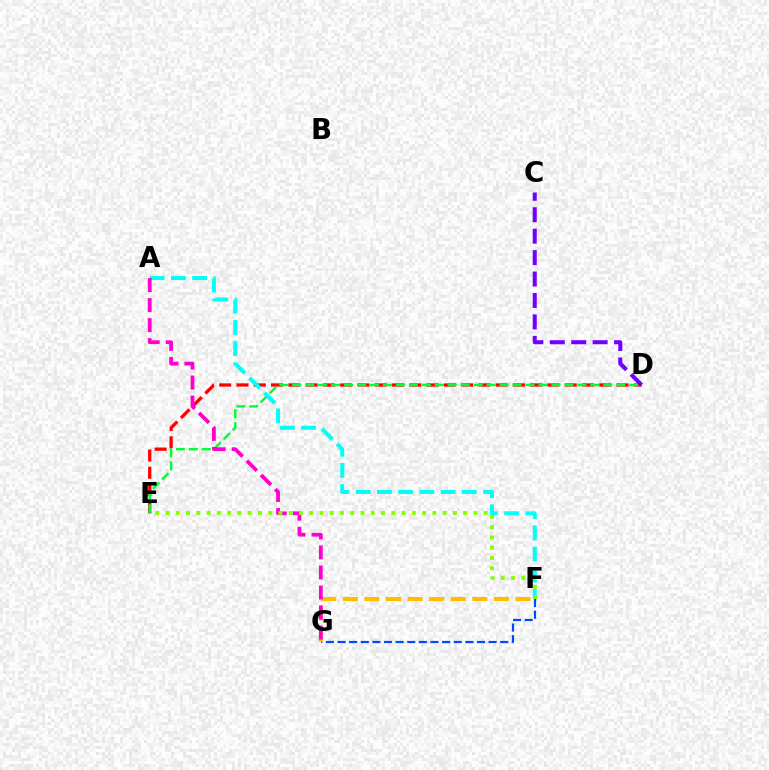{('D', 'E'): [{'color': '#ff0000', 'line_style': 'dashed', 'thickness': 2.35}, {'color': '#00ff39', 'line_style': 'dashed', 'thickness': 1.76}], ('F', 'G'): [{'color': '#004bff', 'line_style': 'dashed', 'thickness': 1.58}, {'color': '#ffbd00', 'line_style': 'dashed', 'thickness': 2.93}], ('A', 'F'): [{'color': '#00fff6', 'line_style': 'dashed', 'thickness': 2.89}], ('A', 'G'): [{'color': '#ff00cf', 'line_style': 'dashed', 'thickness': 2.72}], ('C', 'D'): [{'color': '#7200ff', 'line_style': 'dashed', 'thickness': 2.91}], ('E', 'F'): [{'color': '#84ff00', 'line_style': 'dotted', 'thickness': 2.79}]}